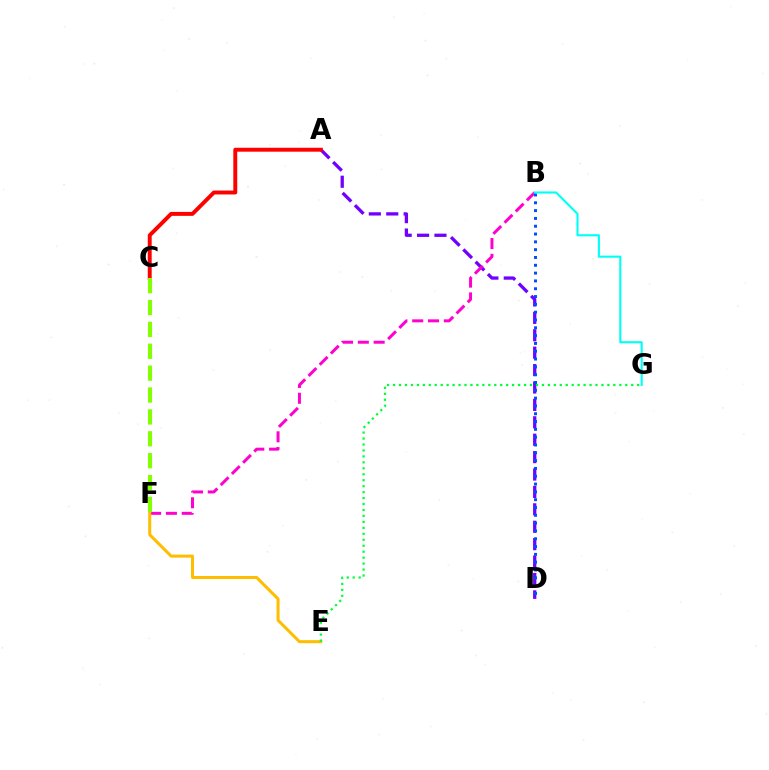{('A', 'D'): [{'color': '#7200ff', 'line_style': 'dashed', 'thickness': 2.36}], ('B', 'F'): [{'color': '#ff00cf', 'line_style': 'dashed', 'thickness': 2.15}], ('E', 'F'): [{'color': '#ffbd00', 'line_style': 'solid', 'thickness': 2.17}], ('B', 'D'): [{'color': '#004bff', 'line_style': 'dotted', 'thickness': 2.12}], ('A', 'C'): [{'color': '#ff0000', 'line_style': 'solid', 'thickness': 2.83}], ('B', 'G'): [{'color': '#00fff6', 'line_style': 'solid', 'thickness': 1.51}], ('E', 'G'): [{'color': '#00ff39', 'line_style': 'dotted', 'thickness': 1.62}], ('C', 'F'): [{'color': '#84ff00', 'line_style': 'dashed', 'thickness': 2.97}]}